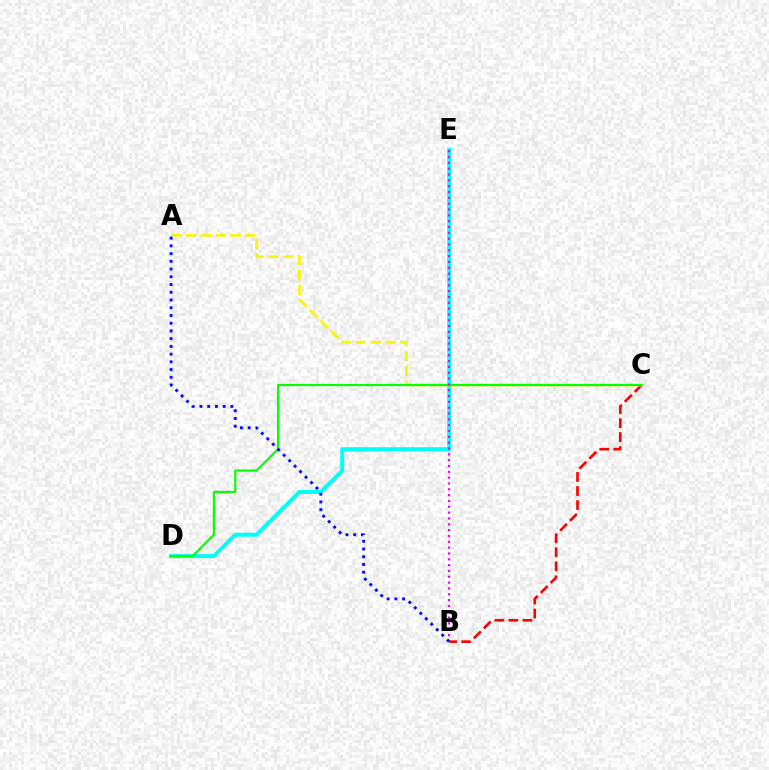{('D', 'E'): [{'color': '#00fff6', 'line_style': 'solid', 'thickness': 2.85}], ('B', 'C'): [{'color': '#ff0000', 'line_style': 'dashed', 'thickness': 1.91}], ('A', 'C'): [{'color': '#fcf500', 'line_style': 'dashed', 'thickness': 2.01}], ('C', 'D'): [{'color': '#08ff00', 'line_style': 'solid', 'thickness': 1.56}], ('B', 'E'): [{'color': '#ee00ff', 'line_style': 'dotted', 'thickness': 1.58}], ('A', 'B'): [{'color': '#0010ff', 'line_style': 'dotted', 'thickness': 2.1}]}